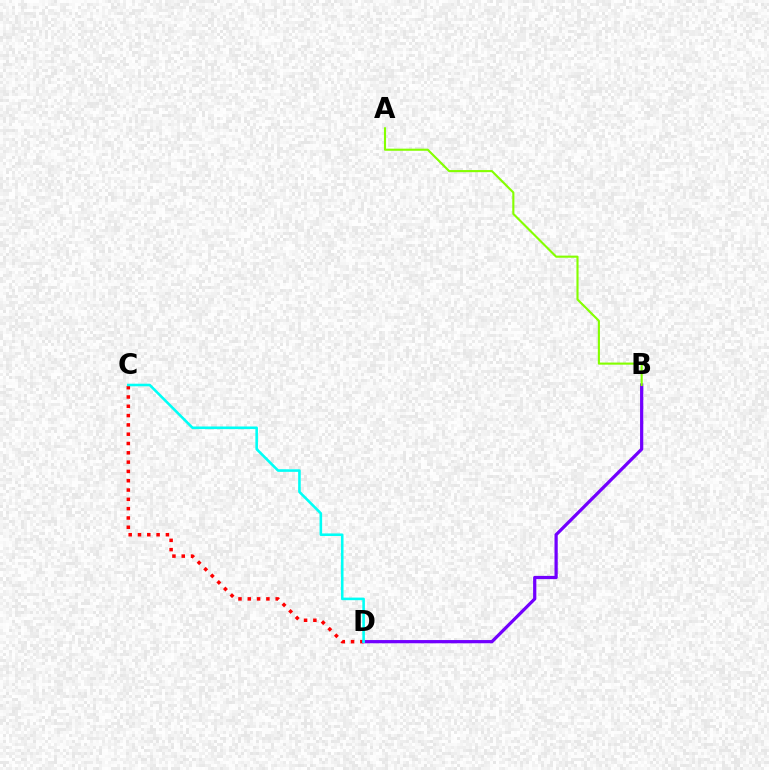{('C', 'D'): [{'color': '#ff0000', 'line_style': 'dotted', 'thickness': 2.53}, {'color': '#00fff6', 'line_style': 'solid', 'thickness': 1.86}], ('B', 'D'): [{'color': '#7200ff', 'line_style': 'solid', 'thickness': 2.33}], ('A', 'B'): [{'color': '#84ff00', 'line_style': 'solid', 'thickness': 1.53}]}